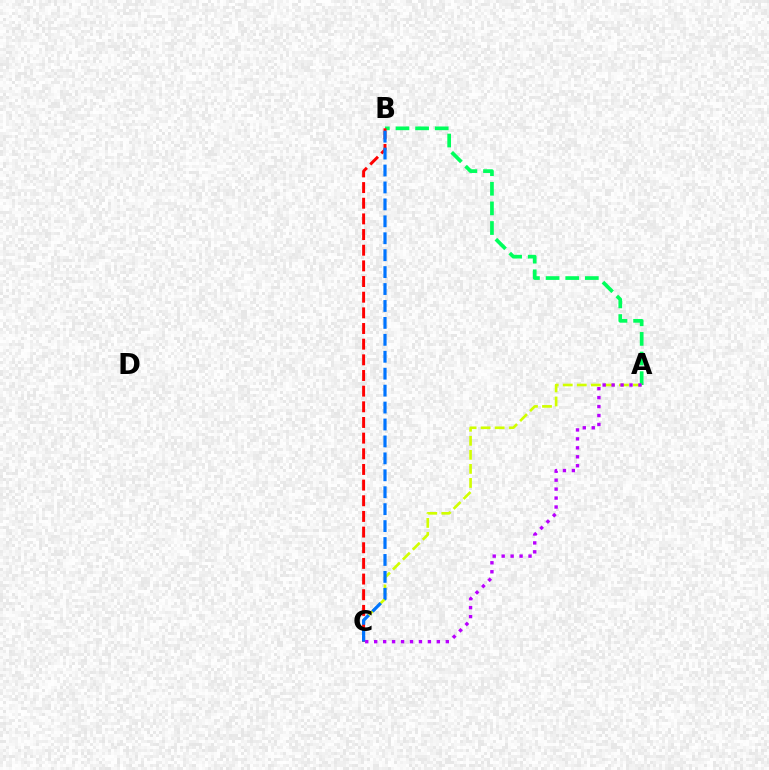{('A', 'B'): [{'color': '#00ff5c', 'line_style': 'dashed', 'thickness': 2.67}], ('A', 'C'): [{'color': '#d1ff00', 'line_style': 'dashed', 'thickness': 1.91}, {'color': '#b900ff', 'line_style': 'dotted', 'thickness': 2.43}], ('B', 'C'): [{'color': '#ff0000', 'line_style': 'dashed', 'thickness': 2.13}, {'color': '#0074ff', 'line_style': 'dashed', 'thickness': 2.3}]}